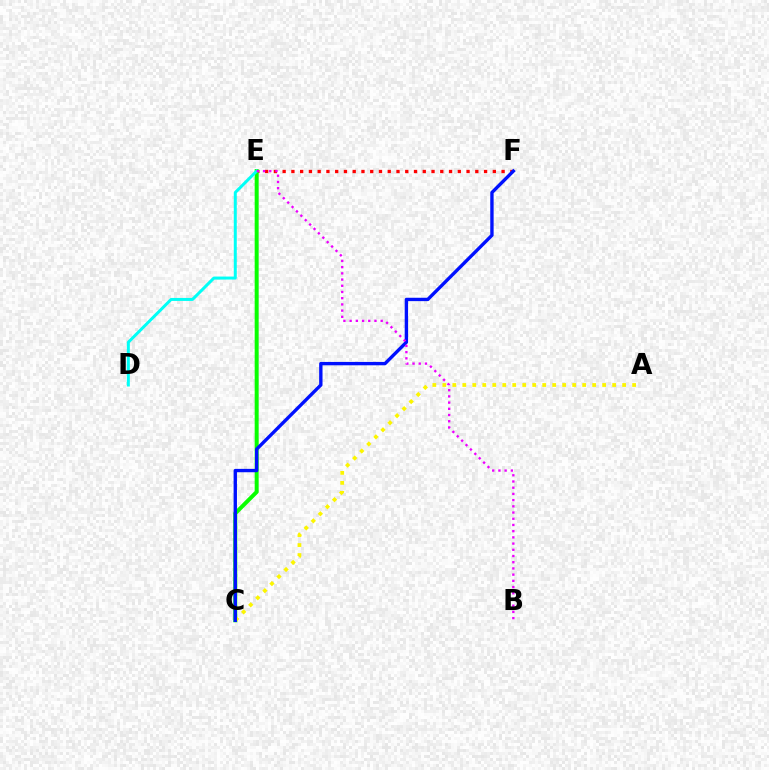{('E', 'F'): [{'color': '#ff0000', 'line_style': 'dotted', 'thickness': 2.38}], ('C', 'E'): [{'color': '#08ff00', 'line_style': 'solid', 'thickness': 2.87}], ('D', 'E'): [{'color': '#00fff6', 'line_style': 'solid', 'thickness': 2.15}], ('A', 'C'): [{'color': '#fcf500', 'line_style': 'dotted', 'thickness': 2.71}], ('C', 'F'): [{'color': '#0010ff', 'line_style': 'solid', 'thickness': 2.42}], ('B', 'E'): [{'color': '#ee00ff', 'line_style': 'dotted', 'thickness': 1.69}]}